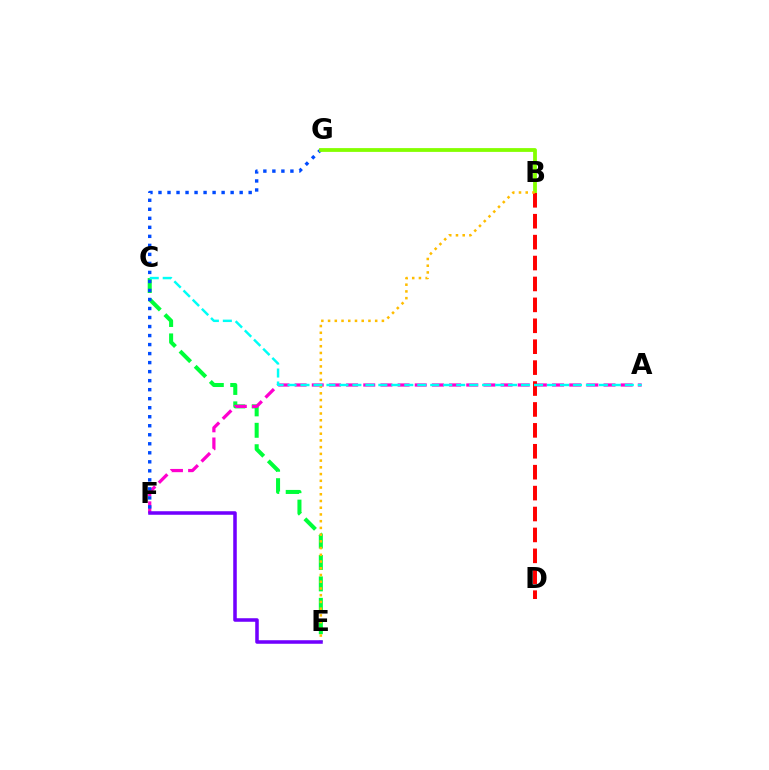{('C', 'E'): [{'color': '#00ff39', 'line_style': 'dashed', 'thickness': 2.91}], ('A', 'F'): [{'color': '#ff00cf', 'line_style': 'dashed', 'thickness': 2.33}], ('F', 'G'): [{'color': '#004bff', 'line_style': 'dotted', 'thickness': 2.45}], ('B', 'G'): [{'color': '#84ff00', 'line_style': 'solid', 'thickness': 2.73}], ('B', 'D'): [{'color': '#ff0000', 'line_style': 'dashed', 'thickness': 2.84}], ('B', 'E'): [{'color': '#ffbd00', 'line_style': 'dotted', 'thickness': 1.83}], ('A', 'C'): [{'color': '#00fff6', 'line_style': 'dashed', 'thickness': 1.76}], ('E', 'F'): [{'color': '#7200ff', 'line_style': 'solid', 'thickness': 2.55}]}